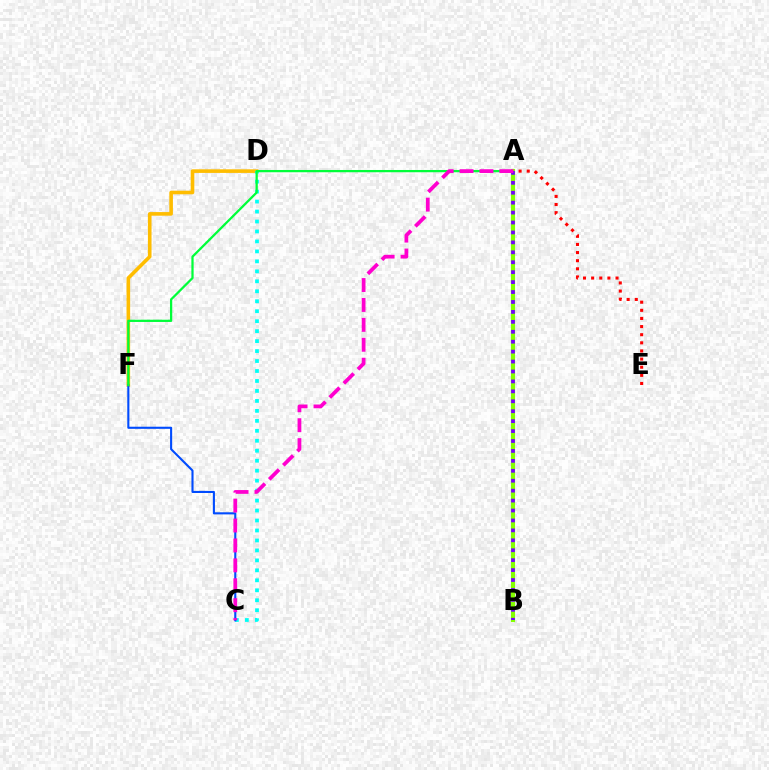{('D', 'F'): [{'color': '#ffbd00', 'line_style': 'solid', 'thickness': 2.6}], ('C', 'D'): [{'color': '#00fff6', 'line_style': 'dotted', 'thickness': 2.71}], ('C', 'F'): [{'color': '#004bff', 'line_style': 'solid', 'thickness': 1.51}], ('A', 'F'): [{'color': '#00ff39', 'line_style': 'solid', 'thickness': 1.63}], ('A', 'B'): [{'color': '#84ff00', 'line_style': 'solid', 'thickness': 2.98}, {'color': '#7200ff', 'line_style': 'dotted', 'thickness': 2.7}], ('A', 'E'): [{'color': '#ff0000', 'line_style': 'dotted', 'thickness': 2.21}], ('A', 'C'): [{'color': '#ff00cf', 'line_style': 'dashed', 'thickness': 2.71}]}